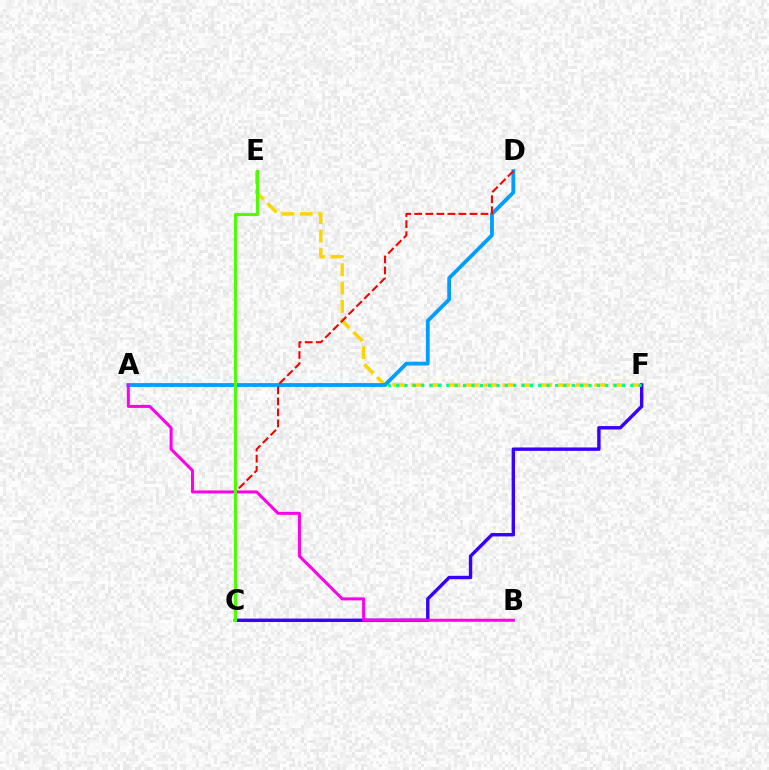{('E', 'F'): [{'color': '#ffd500', 'line_style': 'dashed', 'thickness': 2.49}], ('C', 'F'): [{'color': '#3700ff', 'line_style': 'solid', 'thickness': 2.45}], ('A', 'F'): [{'color': '#00ff86', 'line_style': 'dotted', 'thickness': 2.27}], ('A', 'D'): [{'color': '#009eff', 'line_style': 'solid', 'thickness': 2.73}], ('A', 'B'): [{'color': '#ff00ed', 'line_style': 'solid', 'thickness': 2.18}], ('C', 'D'): [{'color': '#ff0000', 'line_style': 'dashed', 'thickness': 1.5}], ('C', 'E'): [{'color': '#4fff00', 'line_style': 'solid', 'thickness': 2.22}]}